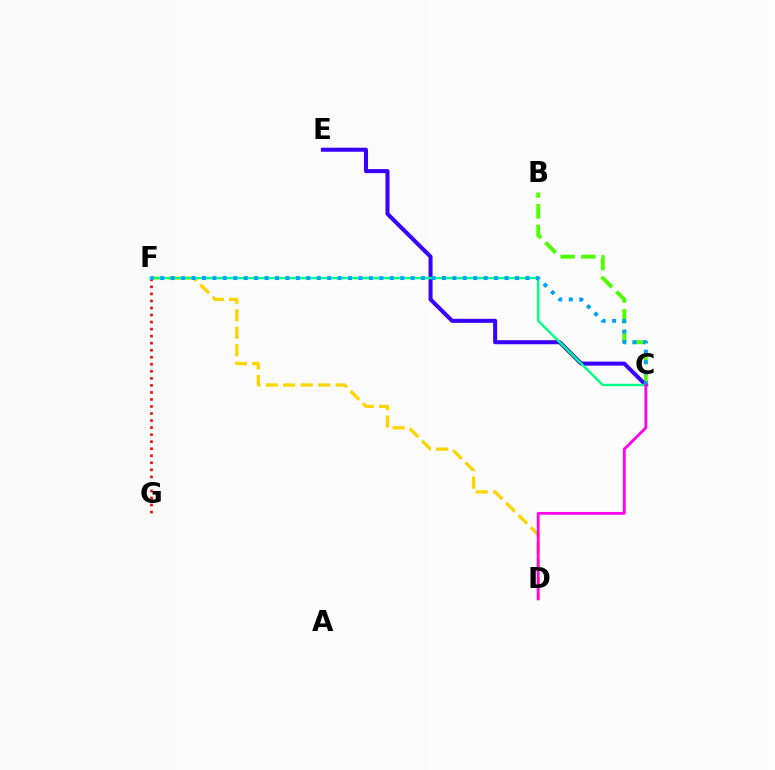{('D', 'F'): [{'color': '#ffd500', 'line_style': 'dashed', 'thickness': 2.37}], ('F', 'G'): [{'color': '#ff0000', 'line_style': 'dotted', 'thickness': 1.91}], ('B', 'C'): [{'color': '#4fff00', 'line_style': 'dashed', 'thickness': 2.82}], ('C', 'E'): [{'color': '#3700ff', 'line_style': 'solid', 'thickness': 2.9}], ('C', 'F'): [{'color': '#00ff86', 'line_style': 'solid', 'thickness': 1.73}, {'color': '#009eff', 'line_style': 'dotted', 'thickness': 2.83}], ('C', 'D'): [{'color': '#ff00ed', 'line_style': 'solid', 'thickness': 2.01}]}